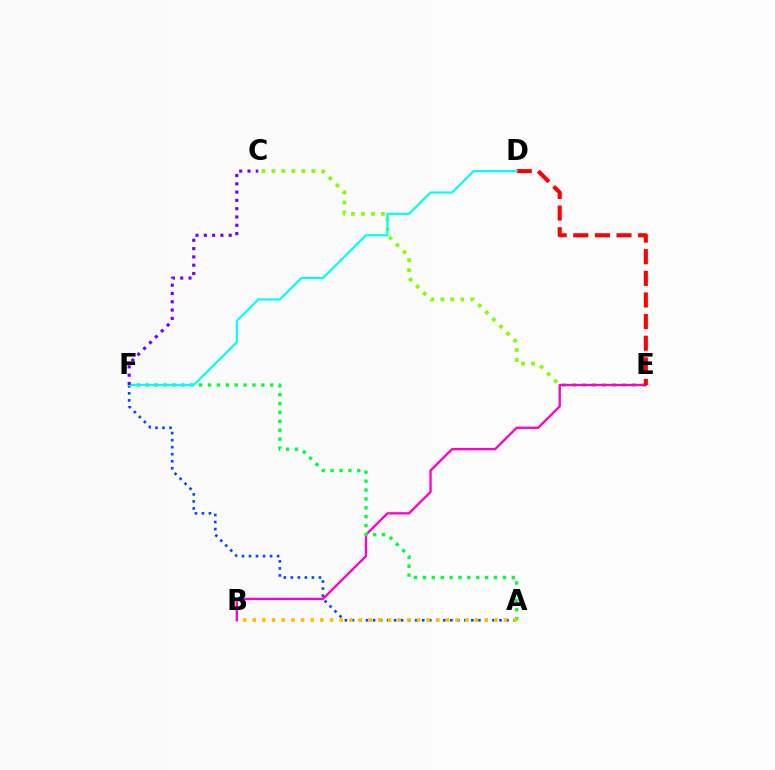{('C', 'E'): [{'color': '#84ff00', 'line_style': 'dotted', 'thickness': 2.71}], ('A', 'F'): [{'color': '#004bff', 'line_style': 'dotted', 'thickness': 1.91}, {'color': '#00ff39', 'line_style': 'dotted', 'thickness': 2.42}], ('B', 'E'): [{'color': '#ff00cf', 'line_style': 'solid', 'thickness': 1.68}], ('D', 'E'): [{'color': '#ff0000', 'line_style': 'dashed', 'thickness': 2.94}], ('D', 'F'): [{'color': '#00fff6', 'line_style': 'solid', 'thickness': 1.55}], ('C', 'F'): [{'color': '#7200ff', 'line_style': 'dotted', 'thickness': 2.25}], ('A', 'B'): [{'color': '#ffbd00', 'line_style': 'dotted', 'thickness': 2.63}]}